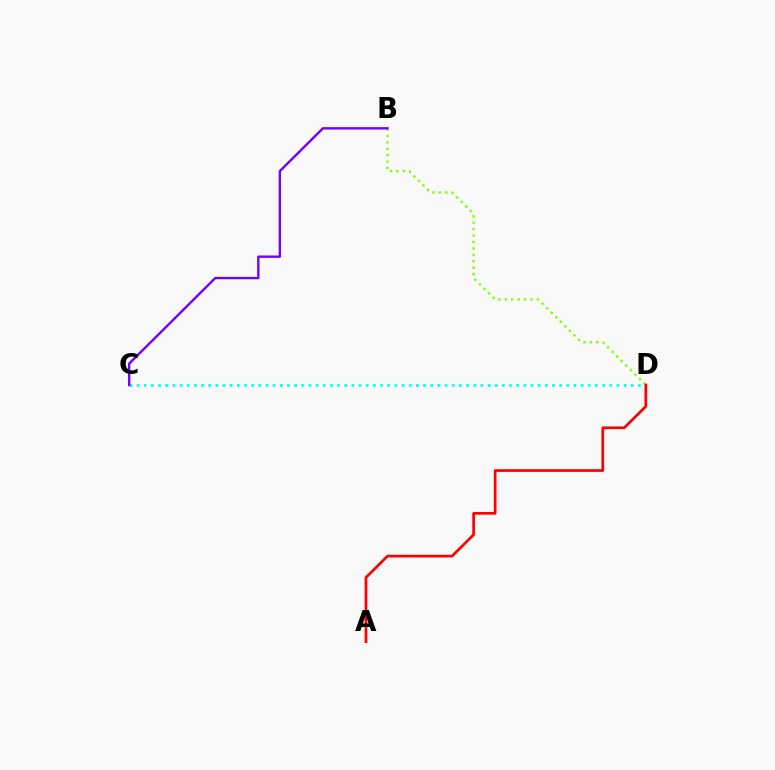{('B', 'D'): [{'color': '#84ff00', 'line_style': 'dotted', 'thickness': 1.74}], ('C', 'D'): [{'color': '#00fff6', 'line_style': 'dotted', 'thickness': 1.95}], ('A', 'D'): [{'color': '#ff0000', 'line_style': 'solid', 'thickness': 1.95}], ('B', 'C'): [{'color': '#7200ff', 'line_style': 'solid', 'thickness': 1.71}]}